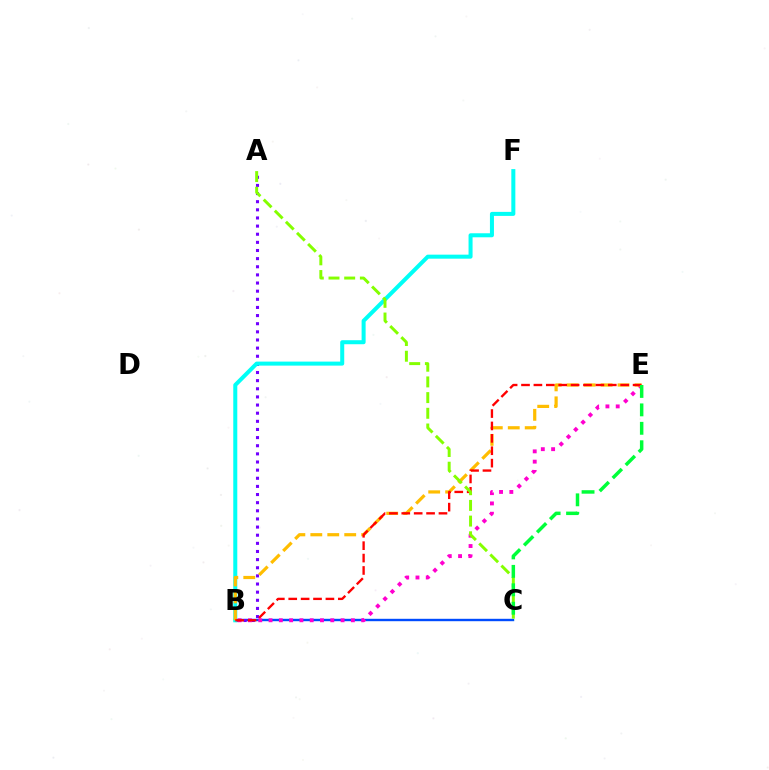{('B', 'C'): [{'color': '#004bff', 'line_style': 'solid', 'thickness': 1.73}], ('A', 'B'): [{'color': '#7200ff', 'line_style': 'dotted', 'thickness': 2.21}], ('B', 'F'): [{'color': '#00fff6', 'line_style': 'solid', 'thickness': 2.89}], ('B', 'E'): [{'color': '#ff00cf', 'line_style': 'dotted', 'thickness': 2.8}, {'color': '#ffbd00', 'line_style': 'dashed', 'thickness': 2.3}, {'color': '#ff0000', 'line_style': 'dashed', 'thickness': 1.68}], ('A', 'C'): [{'color': '#84ff00', 'line_style': 'dashed', 'thickness': 2.13}], ('C', 'E'): [{'color': '#00ff39', 'line_style': 'dashed', 'thickness': 2.5}]}